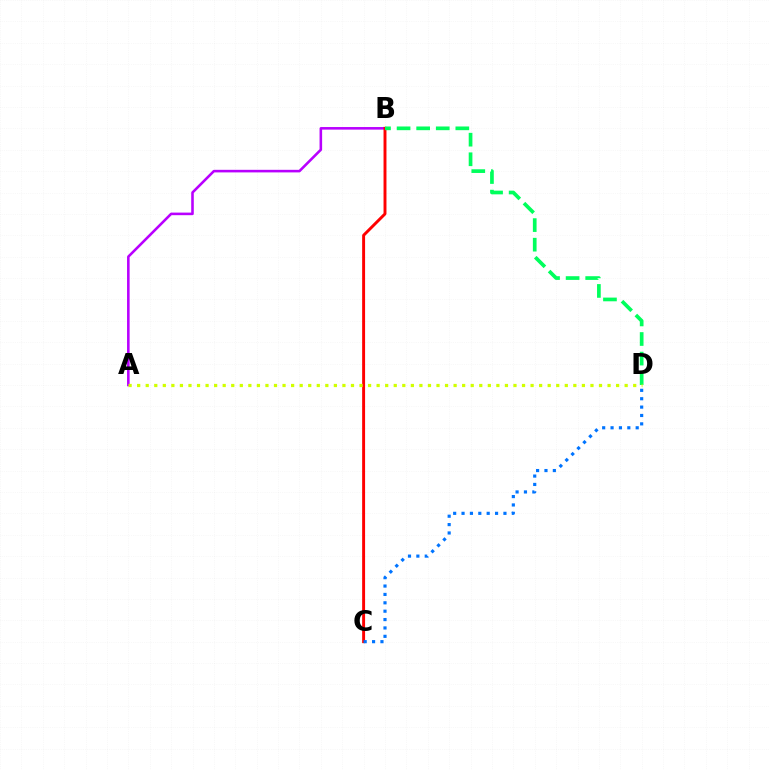{('A', 'B'): [{'color': '#b900ff', 'line_style': 'solid', 'thickness': 1.86}], ('B', 'C'): [{'color': '#ff0000', 'line_style': 'solid', 'thickness': 2.11}], ('C', 'D'): [{'color': '#0074ff', 'line_style': 'dotted', 'thickness': 2.28}], ('B', 'D'): [{'color': '#00ff5c', 'line_style': 'dashed', 'thickness': 2.66}], ('A', 'D'): [{'color': '#d1ff00', 'line_style': 'dotted', 'thickness': 2.32}]}